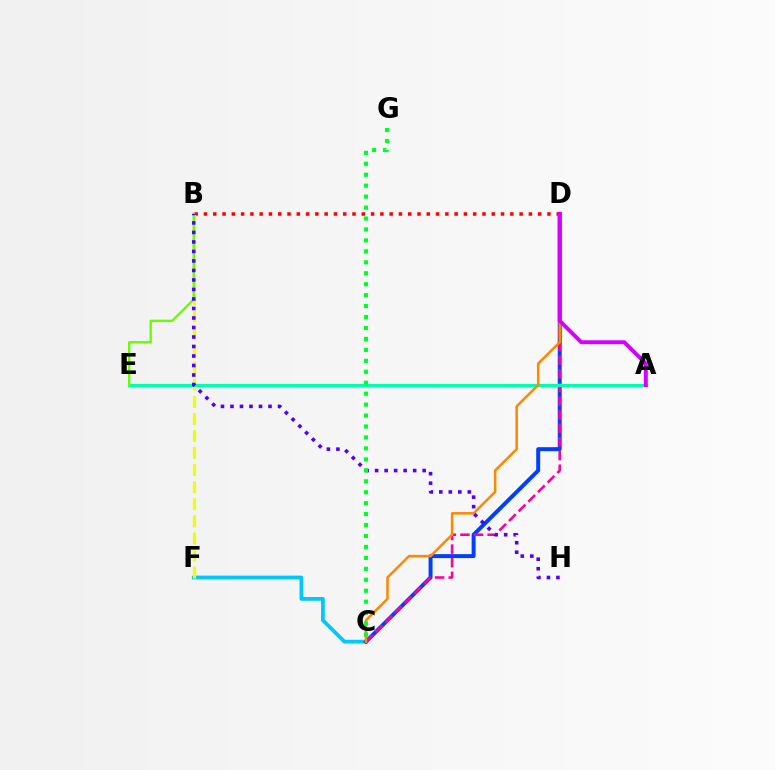{('C', 'F'): [{'color': '#00c7ff', 'line_style': 'solid', 'thickness': 2.71}], ('C', 'D'): [{'color': '#003fff', 'line_style': 'solid', 'thickness': 2.85}, {'color': '#ff00a0', 'line_style': 'dashed', 'thickness': 1.85}, {'color': '#ff8800', 'line_style': 'solid', 'thickness': 1.82}], ('B', 'D'): [{'color': '#ff0000', 'line_style': 'dotted', 'thickness': 2.52}], ('B', 'F'): [{'color': '#eeff00', 'line_style': 'dashed', 'thickness': 2.32}], ('A', 'E'): [{'color': '#00ffaf', 'line_style': 'solid', 'thickness': 2.33}], ('B', 'E'): [{'color': '#66ff00', 'line_style': 'solid', 'thickness': 1.7}], ('B', 'H'): [{'color': '#4f00ff', 'line_style': 'dotted', 'thickness': 2.58}], ('C', 'G'): [{'color': '#00ff27', 'line_style': 'dotted', 'thickness': 2.97}], ('A', 'D'): [{'color': '#d600ff', 'line_style': 'solid', 'thickness': 2.83}]}